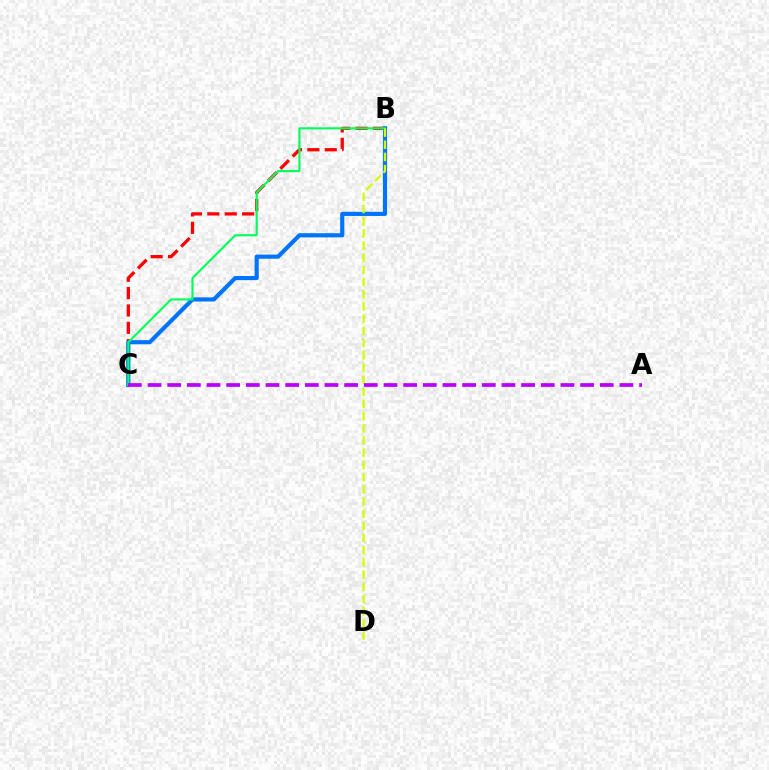{('B', 'C'): [{'color': '#ff0000', 'line_style': 'dashed', 'thickness': 2.36}, {'color': '#0074ff', 'line_style': 'solid', 'thickness': 2.99}, {'color': '#00ff5c', 'line_style': 'solid', 'thickness': 1.54}], ('B', 'D'): [{'color': '#d1ff00', 'line_style': 'dashed', 'thickness': 1.66}], ('A', 'C'): [{'color': '#b900ff', 'line_style': 'dashed', 'thickness': 2.67}]}